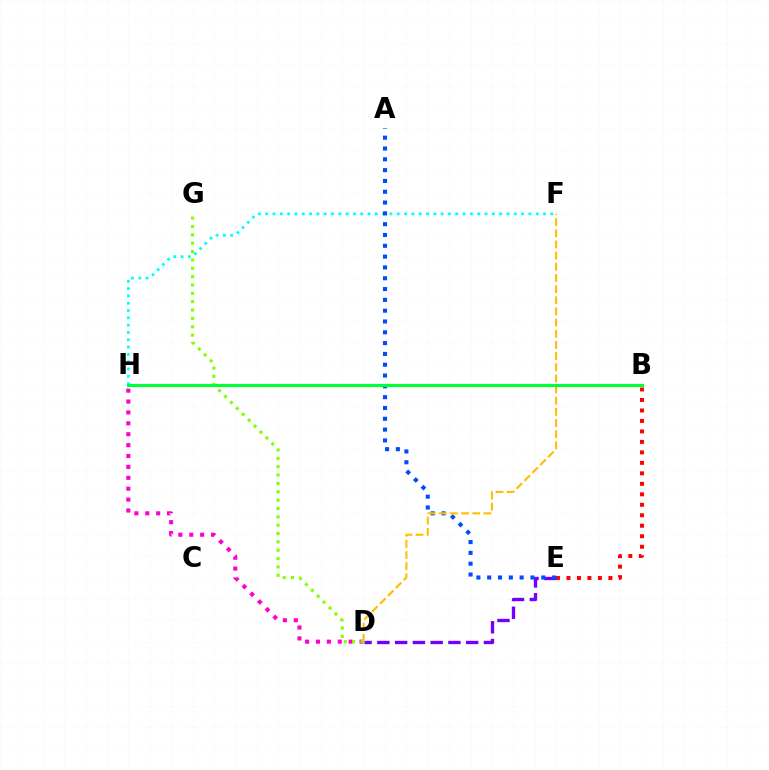{('B', 'E'): [{'color': '#ff0000', 'line_style': 'dotted', 'thickness': 2.85}], ('D', 'H'): [{'color': '#ff00cf', 'line_style': 'dotted', 'thickness': 2.96}], ('D', 'G'): [{'color': '#84ff00', 'line_style': 'dotted', 'thickness': 2.27}], ('D', 'E'): [{'color': '#7200ff', 'line_style': 'dashed', 'thickness': 2.41}], ('F', 'H'): [{'color': '#00fff6', 'line_style': 'dotted', 'thickness': 1.99}], ('A', 'E'): [{'color': '#004bff', 'line_style': 'dotted', 'thickness': 2.94}], ('D', 'F'): [{'color': '#ffbd00', 'line_style': 'dashed', 'thickness': 1.52}], ('B', 'H'): [{'color': '#00ff39', 'line_style': 'solid', 'thickness': 2.29}]}